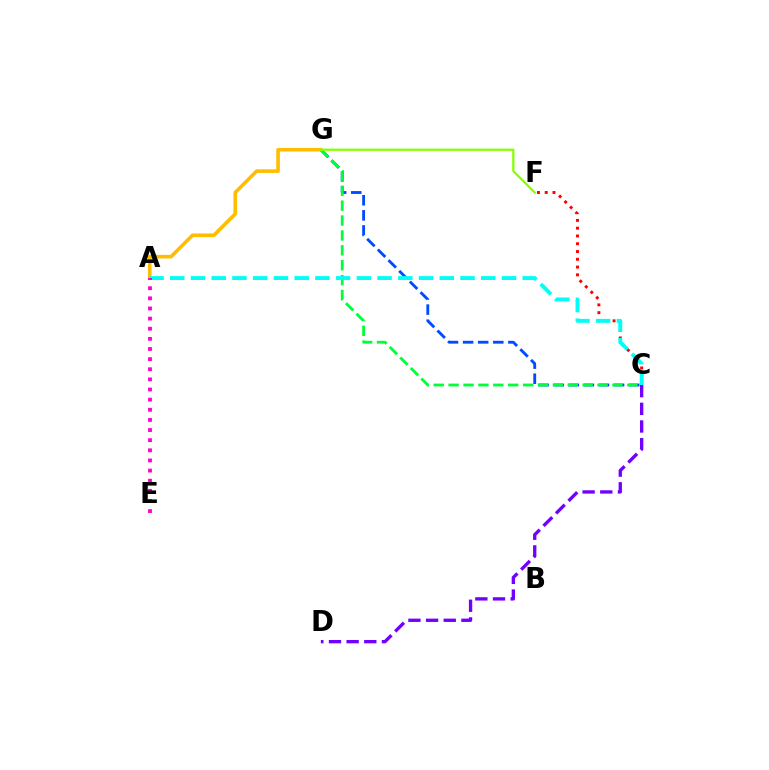{('C', 'F'): [{'color': '#ff0000', 'line_style': 'dotted', 'thickness': 2.11}], ('C', 'G'): [{'color': '#004bff', 'line_style': 'dashed', 'thickness': 2.05}, {'color': '#00ff39', 'line_style': 'dashed', 'thickness': 2.02}], ('A', 'G'): [{'color': '#ffbd00', 'line_style': 'solid', 'thickness': 2.6}], ('C', 'D'): [{'color': '#7200ff', 'line_style': 'dashed', 'thickness': 2.4}], ('F', 'G'): [{'color': '#84ff00', 'line_style': 'solid', 'thickness': 1.62}], ('A', 'C'): [{'color': '#00fff6', 'line_style': 'dashed', 'thickness': 2.82}], ('A', 'E'): [{'color': '#ff00cf', 'line_style': 'dotted', 'thickness': 2.75}]}